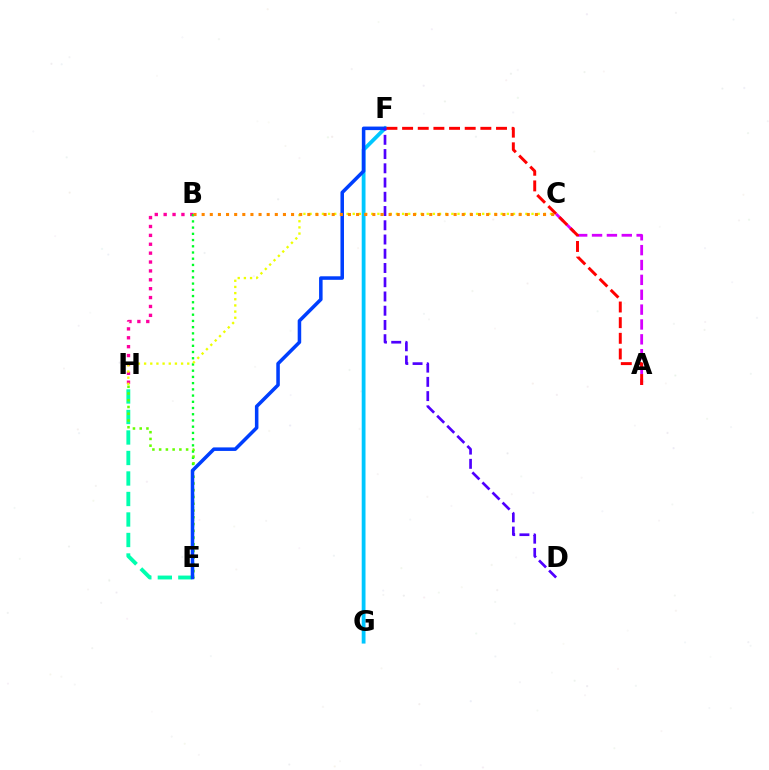{('F', 'G'): [{'color': '#00c7ff', 'line_style': 'solid', 'thickness': 2.73}], ('B', 'H'): [{'color': '#ff00a0', 'line_style': 'dotted', 'thickness': 2.41}], ('B', 'E'): [{'color': '#00ff27', 'line_style': 'dotted', 'thickness': 1.69}], ('E', 'H'): [{'color': '#00ffaf', 'line_style': 'dashed', 'thickness': 2.78}, {'color': '#66ff00', 'line_style': 'dotted', 'thickness': 1.83}], ('C', 'H'): [{'color': '#eeff00', 'line_style': 'dotted', 'thickness': 1.68}], ('A', 'C'): [{'color': '#d600ff', 'line_style': 'dashed', 'thickness': 2.02}], ('E', 'F'): [{'color': '#003fff', 'line_style': 'solid', 'thickness': 2.54}], ('A', 'F'): [{'color': '#ff0000', 'line_style': 'dashed', 'thickness': 2.13}], ('D', 'F'): [{'color': '#4f00ff', 'line_style': 'dashed', 'thickness': 1.93}], ('B', 'C'): [{'color': '#ff8800', 'line_style': 'dotted', 'thickness': 2.21}]}